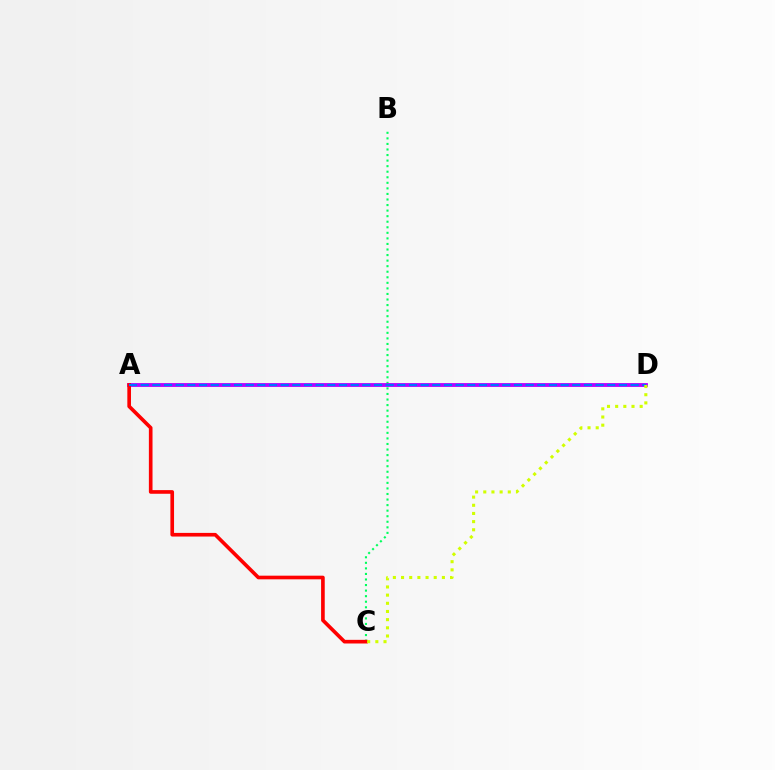{('B', 'C'): [{'color': '#00ff5c', 'line_style': 'dotted', 'thickness': 1.51}], ('A', 'D'): [{'color': '#b900ff', 'line_style': 'solid', 'thickness': 2.76}, {'color': '#0074ff', 'line_style': 'dashed', 'thickness': 1.58}], ('A', 'C'): [{'color': '#ff0000', 'line_style': 'solid', 'thickness': 2.63}], ('C', 'D'): [{'color': '#d1ff00', 'line_style': 'dotted', 'thickness': 2.22}]}